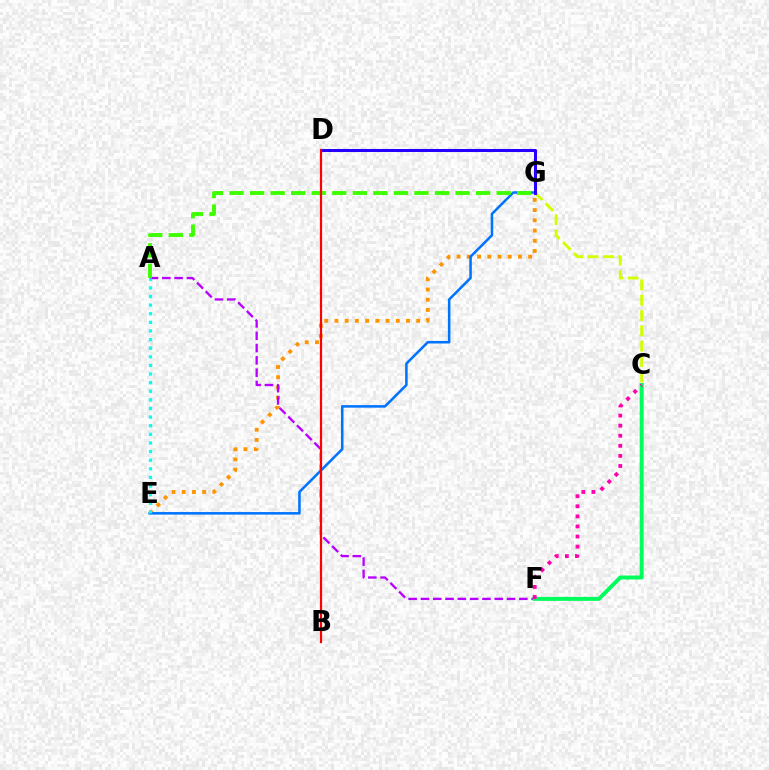{('E', 'G'): [{'color': '#ff9400', 'line_style': 'dotted', 'thickness': 2.78}, {'color': '#0074ff', 'line_style': 'solid', 'thickness': 1.83}], ('C', 'G'): [{'color': '#d1ff00', 'line_style': 'dashed', 'thickness': 2.09}], ('A', 'F'): [{'color': '#b900ff', 'line_style': 'dashed', 'thickness': 1.67}], ('C', 'F'): [{'color': '#00ff5c', 'line_style': 'solid', 'thickness': 2.84}, {'color': '#ff00ac', 'line_style': 'dotted', 'thickness': 2.74}], ('A', 'E'): [{'color': '#00fff6', 'line_style': 'dotted', 'thickness': 2.34}], ('A', 'G'): [{'color': '#3dff00', 'line_style': 'dashed', 'thickness': 2.79}], ('D', 'G'): [{'color': '#2500ff', 'line_style': 'solid', 'thickness': 2.19}], ('B', 'D'): [{'color': '#ff0000', 'line_style': 'solid', 'thickness': 1.59}]}